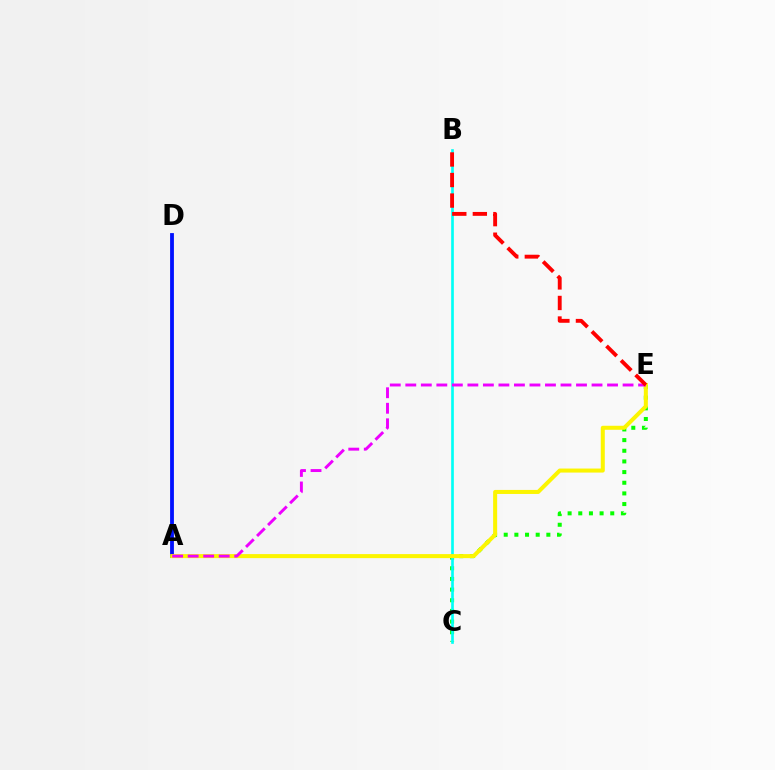{('C', 'E'): [{'color': '#08ff00', 'line_style': 'dotted', 'thickness': 2.9}], ('B', 'C'): [{'color': '#00fff6', 'line_style': 'solid', 'thickness': 1.92}], ('A', 'D'): [{'color': '#0010ff', 'line_style': 'solid', 'thickness': 2.75}], ('A', 'E'): [{'color': '#fcf500', 'line_style': 'solid', 'thickness': 2.9}, {'color': '#ee00ff', 'line_style': 'dashed', 'thickness': 2.11}], ('B', 'E'): [{'color': '#ff0000', 'line_style': 'dashed', 'thickness': 2.79}]}